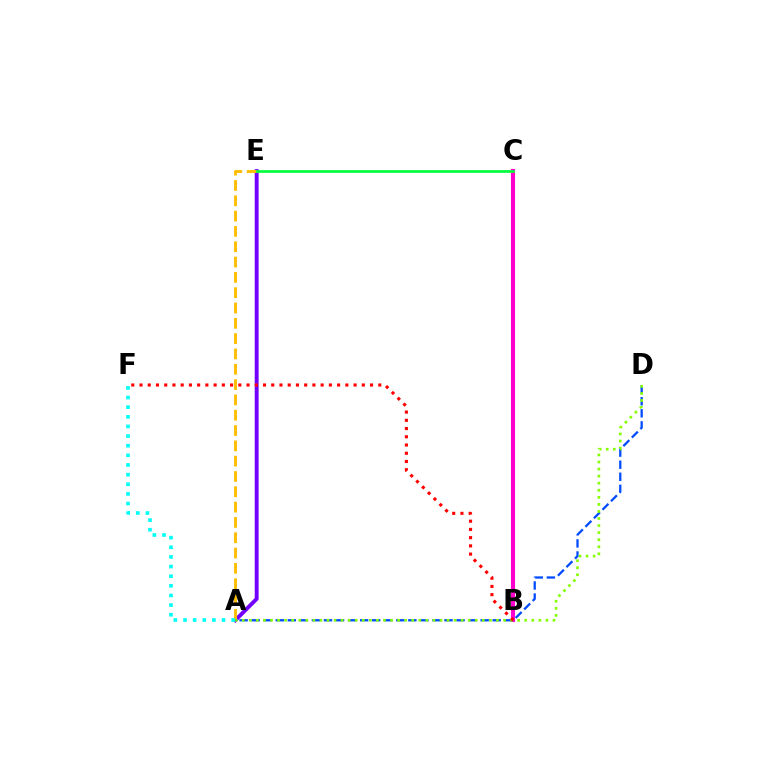{('B', 'C'): [{'color': '#ff00cf', 'line_style': 'solid', 'thickness': 2.97}], ('A', 'E'): [{'color': '#7200ff', 'line_style': 'solid', 'thickness': 2.82}, {'color': '#ffbd00', 'line_style': 'dashed', 'thickness': 2.08}], ('A', 'D'): [{'color': '#004bff', 'line_style': 'dashed', 'thickness': 1.64}, {'color': '#84ff00', 'line_style': 'dotted', 'thickness': 1.92}], ('C', 'E'): [{'color': '#00ff39', 'line_style': 'solid', 'thickness': 1.92}], ('B', 'F'): [{'color': '#ff0000', 'line_style': 'dotted', 'thickness': 2.24}], ('A', 'F'): [{'color': '#00fff6', 'line_style': 'dotted', 'thickness': 2.62}]}